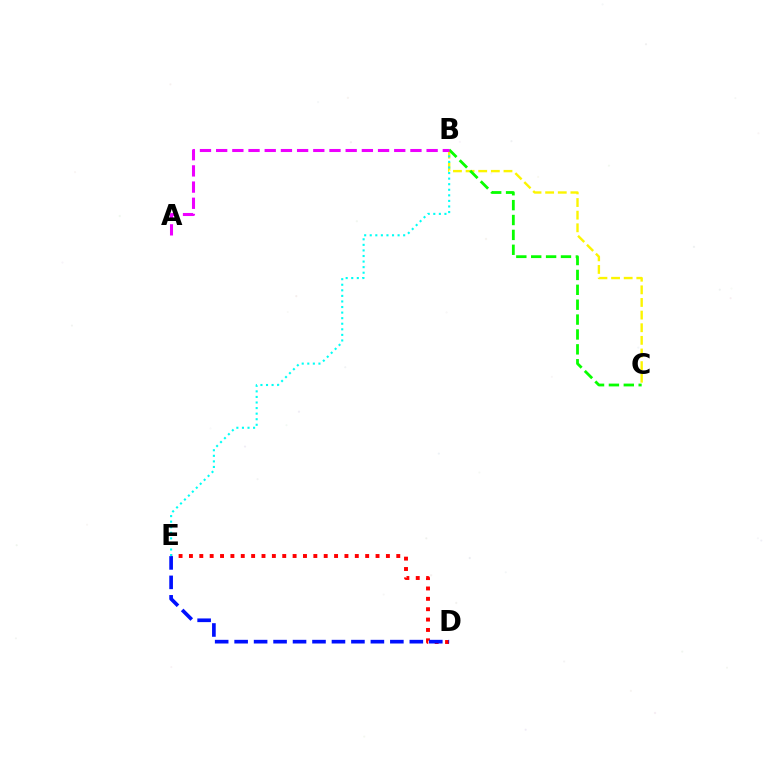{('B', 'C'): [{'color': '#fcf500', 'line_style': 'dashed', 'thickness': 1.72}, {'color': '#08ff00', 'line_style': 'dashed', 'thickness': 2.02}], ('D', 'E'): [{'color': '#ff0000', 'line_style': 'dotted', 'thickness': 2.82}, {'color': '#0010ff', 'line_style': 'dashed', 'thickness': 2.64}], ('B', 'E'): [{'color': '#00fff6', 'line_style': 'dotted', 'thickness': 1.51}], ('A', 'B'): [{'color': '#ee00ff', 'line_style': 'dashed', 'thickness': 2.2}]}